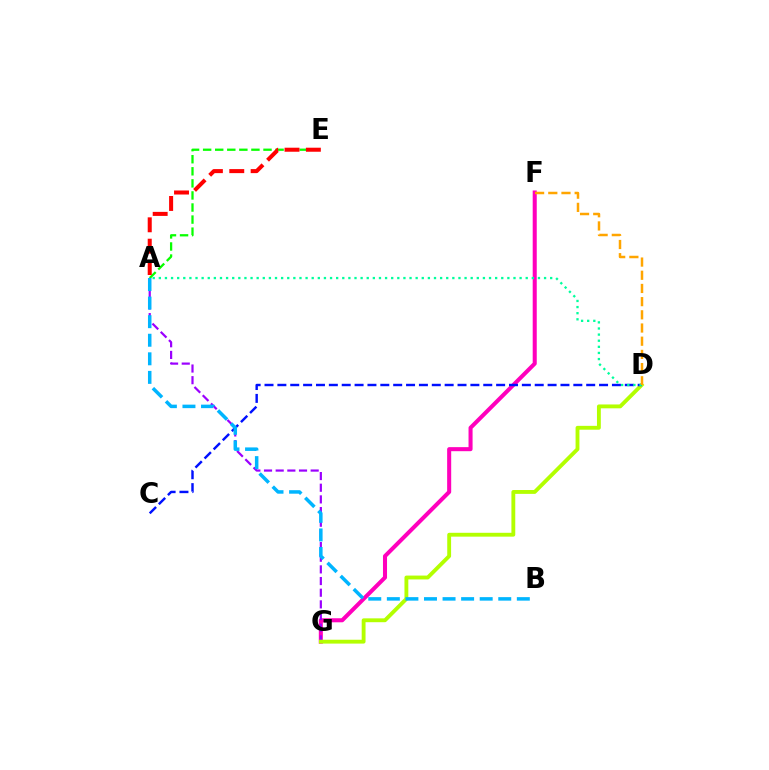{('A', 'E'): [{'color': '#08ff00', 'line_style': 'dashed', 'thickness': 1.64}, {'color': '#ff0000', 'line_style': 'dashed', 'thickness': 2.9}], ('F', 'G'): [{'color': '#ff00bd', 'line_style': 'solid', 'thickness': 2.91}], ('A', 'G'): [{'color': '#9b00ff', 'line_style': 'dashed', 'thickness': 1.58}], ('D', 'G'): [{'color': '#b3ff00', 'line_style': 'solid', 'thickness': 2.78}], ('C', 'D'): [{'color': '#0010ff', 'line_style': 'dashed', 'thickness': 1.75}], ('A', 'B'): [{'color': '#00b5ff', 'line_style': 'dashed', 'thickness': 2.52}], ('A', 'D'): [{'color': '#00ff9d', 'line_style': 'dotted', 'thickness': 1.66}], ('D', 'F'): [{'color': '#ffa500', 'line_style': 'dashed', 'thickness': 1.79}]}